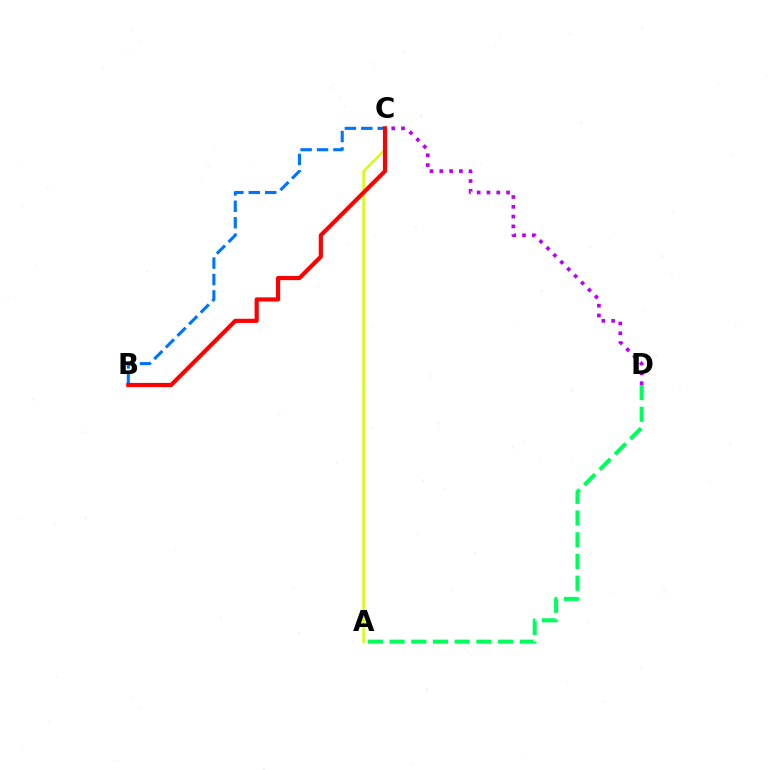{('A', 'D'): [{'color': '#00ff5c', 'line_style': 'dashed', 'thickness': 2.95}], ('B', 'C'): [{'color': '#0074ff', 'line_style': 'dashed', 'thickness': 2.23}, {'color': '#ff0000', 'line_style': 'solid', 'thickness': 3.0}], ('A', 'C'): [{'color': '#d1ff00', 'line_style': 'solid', 'thickness': 1.77}], ('C', 'D'): [{'color': '#b900ff', 'line_style': 'dotted', 'thickness': 2.66}]}